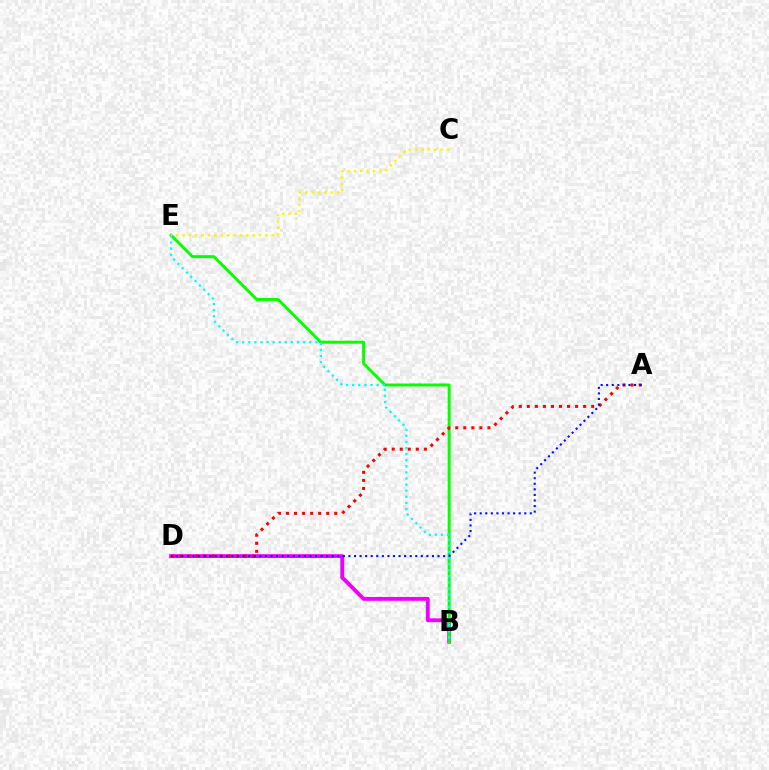{('B', 'D'): [{'color': '#ee00ff', 'line_style': 'solid', 'thickness': 2.77}], ('B', 'E'): [{'color': '#08ff00', 'line_style': 'solid', 'thickness': 2.14}, {'color': '#00fff6', 'line_style': 'dotted', 'thickness': 1.66}], ('A', 'D'): [{'color': '#ff0000', 'line_style': 'dotted', 'thickness': 2.19}, {'color': '#0010ff', 'line_style': 'dotted', 'thickness': 1.51}], ('C', 'E'): [{'color': '#fcf500', 'line_style': 'dotted', 'thickness': 1.73}]}